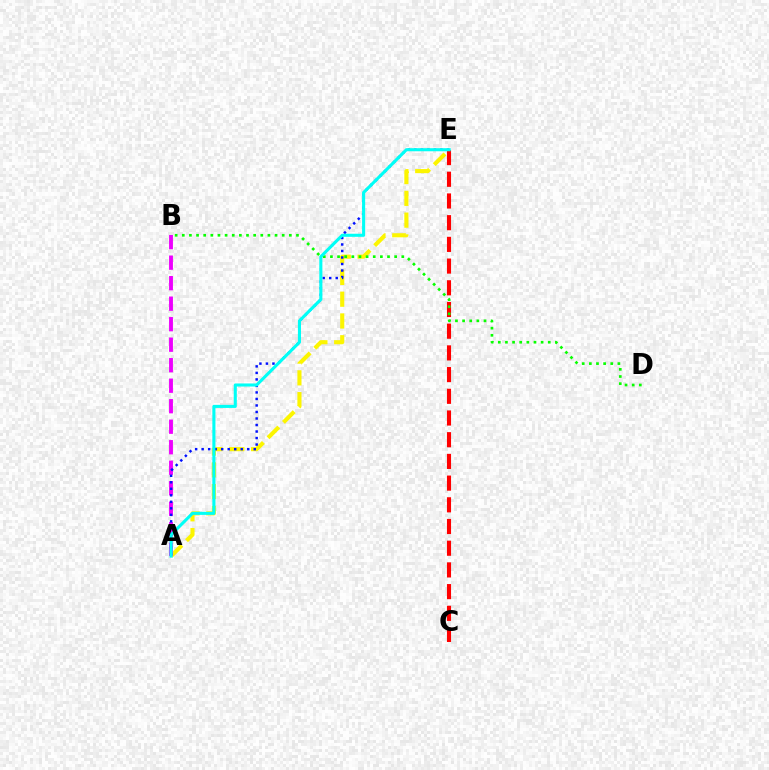{('A', 'E'): [{'color': '#fcf500', 'line_style': 'dashed', 'thickness': 2.96}, {'color': '#0010ff', 'line_style': 'dotted', 'thickness': 1.77}, {'color': '#00fff6', 'line_style': 'solid', 'thickness': 2.22}], ('A', 'B'): [{'color': '#ee00ff', 'line_style': 'dashed', 'thickness': 2.79}], ('C', 'E'): [{'color': '#ff0000', 'line_style': 'dashed', 'thickness': 2.95}], ('B', 'D'): [{'color': '#08ff00', 'line_style': 'dotted', 'thickness': 1.94}]}